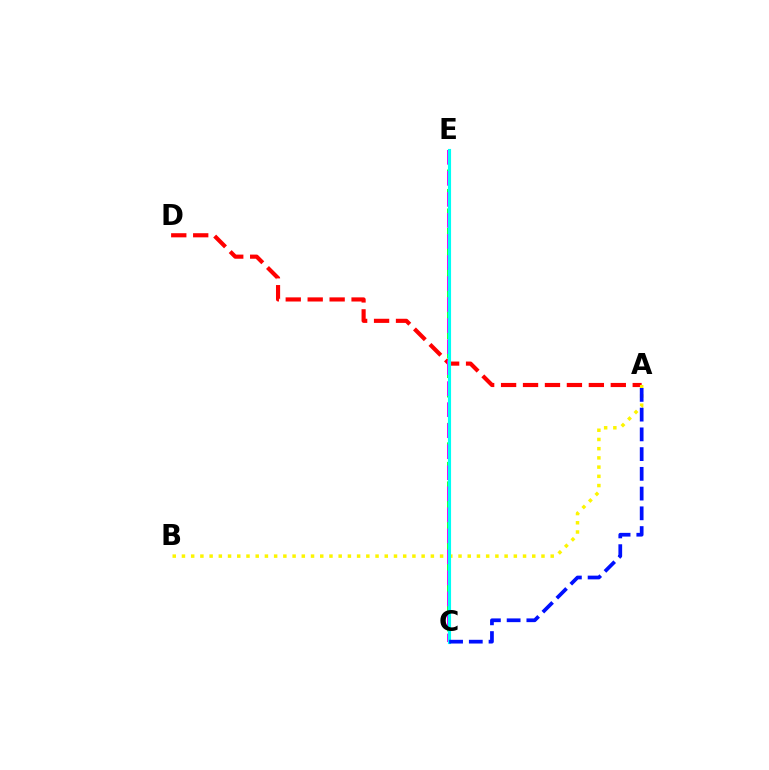{('A', 'D'): [{'color': '#ff0000', 'line_style': 'dashed', 'thickness': 2.98}], ('C', 'E'): [{'color': '#08ff00', 'line_style': 'dashed', 'thickness': 2.65}, {'color': '#ee00ff', 'line_style': 'dashed', 'thickness': 2.86}, {'color': '#00fff6', 'line_style': 'solid', 'thickness': 2.25}], ('A', 'B'): [{'color': '#fcf500', 'line_style': 'dotted', 'thickness': 2.5}], ('A', 'C'): [{'color': '#0010ff', 'line_style': 'dashed', 'thickness': 2.68}]}